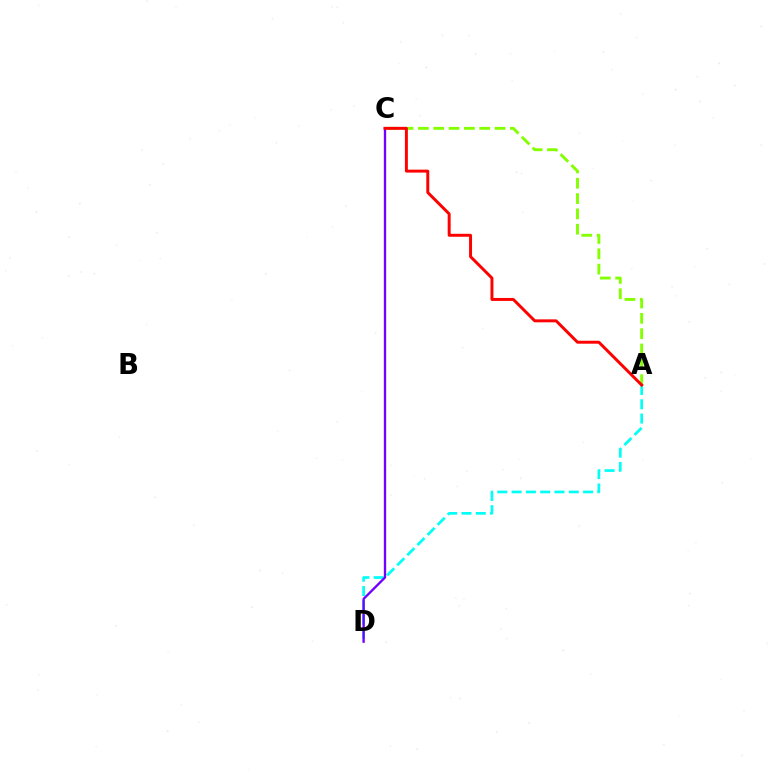{('A', 'C'): [{'color': '#84ff00', 'line_style': 'dashed', 'thickness': 2.08}, {'color': '#ff0000', 'line_style': 'solid', 'thickness': 2.12}], ('A', 'D'): [{'color': '#00fff6', 'line_style': 'dashed', 'thickness': 1.94}], ('C', 'D'): [{'color': '#7200ff', 'line_style': 'solid', 'thickness': 1.69}]}